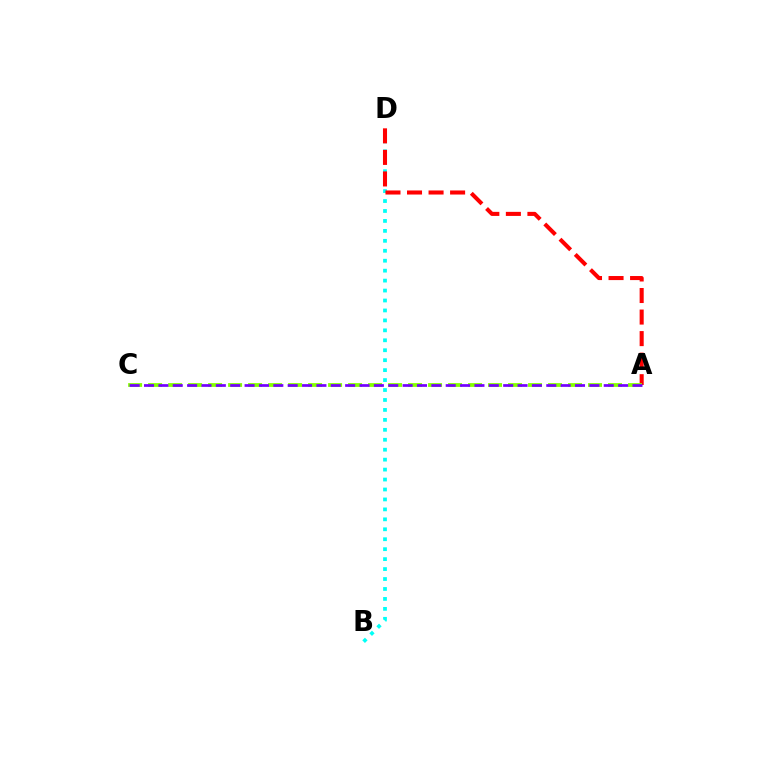{('B', 'D'): [{'color': '#00fff6', 'line_style': 'dotted', 'thickness': 2.7}], ('A', 'D'): [{'color': '#ff0000', 'line_style': 'dashed', 'thickness': 2.93}], ('A', 'C'): [{'color': '#84ff00', 'line_style': 'dashed', 'thickness': 2.72}, {'color': '#7200ff', 'line_style': 'dashed', 'thickness': 1.95}]}